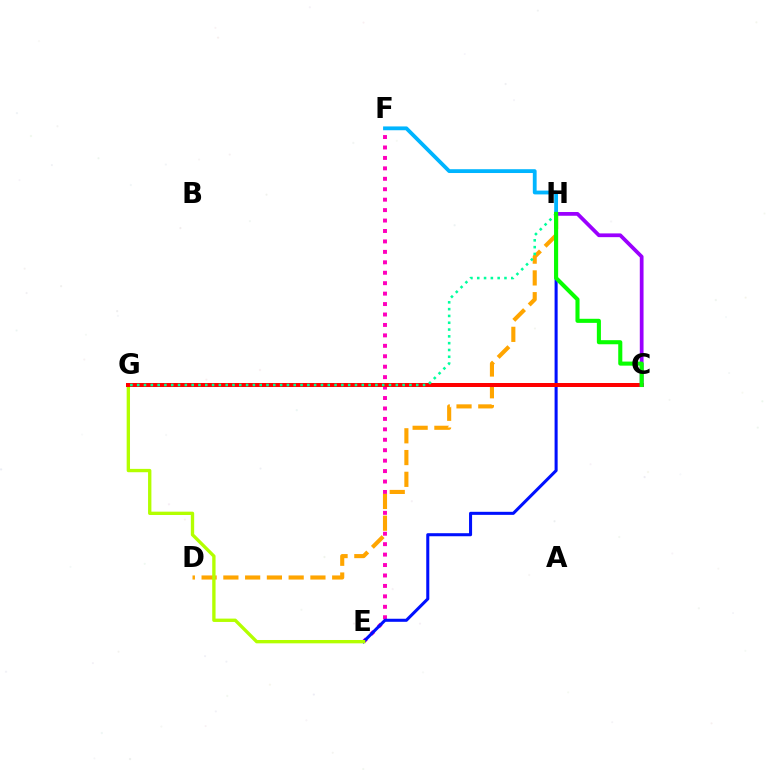{('E', 'F'): [{'color': '#ff00bd', 'line_style': 'dotted', 'thickness': 2.84}], ('D', 'H'): [{'color': '#ffa500', 'line_style': 'dashed', 'thickness': 2.96}], ('E', 'H'): [{'color': '#0010ff', 'line_style': 'solid', 'thickness': 2.2}], ('E', 'G'): [{'color': '#b3ff00', 'line_style': 'solid', 'thickness': 2.41}], ('C', 'G'): [{'color': '#ff0000', 'line_style': 'solid', 'thickness': 2.87}], ('G', 'H'): [{'color': '#00ff9d', 'line_style': 'dotted', 'thickness': 1.85}], ('C', 'H'): [{'color': '#9b00ff', 'line_style': 'solid', 'thickness': 2.7}, {'color': '#08ff00', 'line_style': 'solid', 'thickness': 2.94}], ('F', 'H'): [{'color': '#00b5ff', 'line_style': 'solid', 'thickness': 2.74}]}